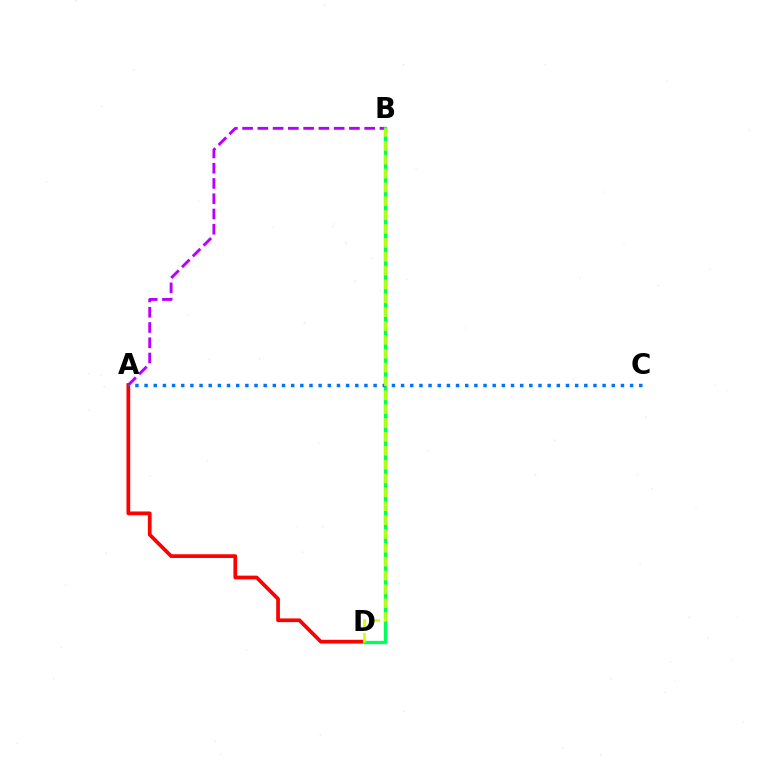{('A', 'B'): [{'color': '#b900ff', 'line_style': 'dashed', 'thickness': 2.07}], ('A', 'D'): [{'color': '#ff0000', 'line_style': 'solid', 'thickness': 2.68}], ('B', 'D'): [{'color': '#00ff5c', 'line_style': 'solid', 'thickness': 2.39}, {'color': '#d1ff00', 'line_style': 'dashed', 'thickness': 1.88}], ('A', 'C'): [{'color': '#0074ff', 'line_style': 'dotted', 'thickness': 2.49}]}